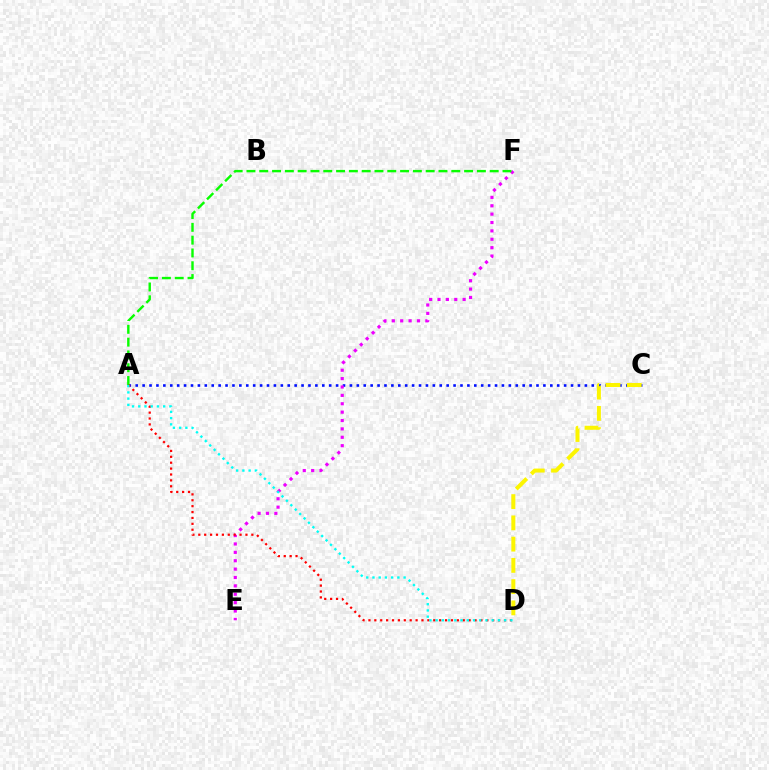{('A', 'C'): [{'color': '#0010ff', 'line_style': 'dotted', 'thickness': 1.88}], ('E', 'F'): [{'color': '#ee00ff', 'line_style': 'dotted', 'thickness': 2.28}], ('A', 'F'): [{'color': '#08ff00', 'line_style': 'dashed', 'thickness': 1.74}], ('C', 'D'): [{'color': '#fcf500', 'line_style': 'dashed', 'thickness': 2.89}], ('A', 'D'): [{'color': '#ff0000', 'line_style': 'dotted', 'thickness': 1.6}, {'color': '#00fff6', 'line_style': 'dotted', 'thickness': 1.69}]}